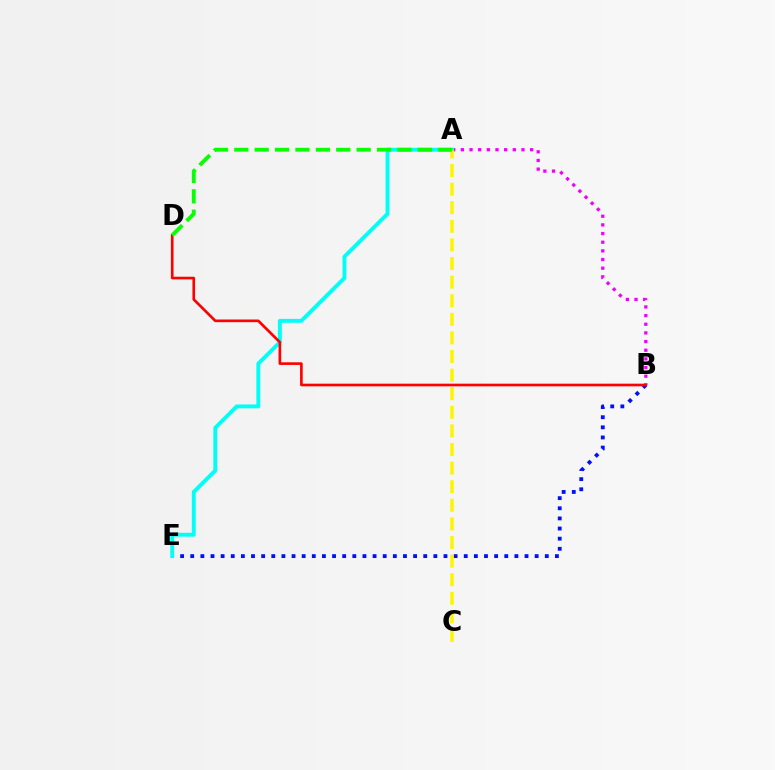{('A', 'B'): [{'color': '#ee00ff', 'line_style': 'dotted', 'thickness': 2.35}], ('B', 'E'): [{'color': '#0010ff', 'line_style': 'dotted', 'thickness': 2.75}], ('A', 'E'): [{'color': '#00fff6', 'line_style': 'solid', 'thickness': 2.8}], ('A', 'C'): [{'color': '#fcf500', 'line_style': 'dashed', 'thickness': 2.53}], ('B', 'D'): [{'color': '#ff0000', 'line_style': 'solid', 'thickness': 1.91}], ('A', 'D'): [{'color': '#08ff00', 'line_style': 'dashed', 'thickness': 2.77}]}